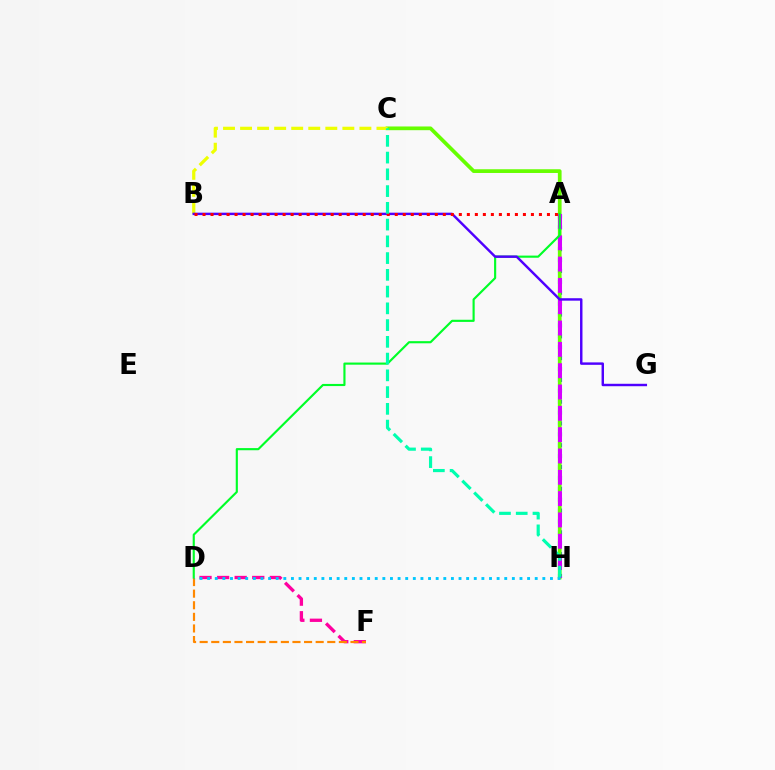{('D', 'F'): [{'color': '#ff00a0', 'line_style': 'dashed', 'thickness': 2.39}, {'color': '#ff8800', 'line_style': 'dashed', 'thickness': 1.58}], ('A', 'H'): [{'color': '#003fff', 'line_style': 'dotted', 'thickness': 2.96}, {'color': '#d600ff', 'line_style': 'dashed', 'thickness': 2.9}], ('C', 'H'): [{'color': '#66ff00', 'line_style': 'solid', 'thickness': 2.68}, {'color': '#00ffaf', 'line_style': 'dashed', 'thickness': 2.28}], ('B', 'C'): [{'color': '#eeff00', 'line_style': 'dashed', 'thickness': 2.32}], ('A', 'D'): [{'color': '#00ff27', 'line_style': 'solid', 'thickness': 1.54}], ('B', 'G'): [{'color': '#4f00ff', 'line_style': 'solid', 'thickness': 1.75}], ('D', 'H'): [{'color': '#00c7ff', 'line_style': 'dotted', 'thickness': 2.07}], ('A', 'B'): [{'color': '#ff0000', 'line_style': 'dotted', 'thickness': 2.18}]}